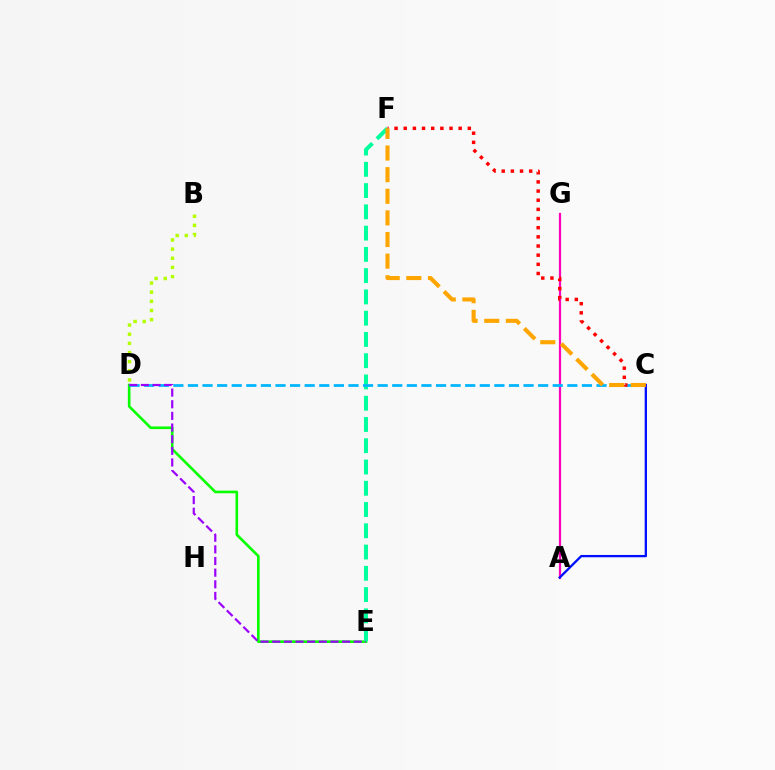{('D', 'E'): [{'color': '#08ff00', 'line_style': 'solid', 'thickness': 1.9}, {'color': '#9b00ff', 'line_style': 'dashed', 'thickness': 1.58}], ('A', 'G'): [{'color': '#ff00bd', 'line_style': 'solid', 'thickness': 1.59}], ('B', 'D'): [{'color': '#b3ff00', 'line_style': 'dotted', 'thickness': 2.49}], ('E', 'F'): [{'color': '#00ff9d', 'line_style': 'dashed', 'thickness': 2.89}], ('C', 'D'): [{'color': '#00b5ff', 'line_style': 'dashed', 'thickness': 1.98}], ('A', 'C'): [{'color': '#0010ff', 'line_style': 'solid', 'thickness': 1.66}], ('C', 'F'): [{'color': '#ff0000', 'line_style': 'dotted', 'thickness': 2.49}, {'color': '#ffa500', 'line_style': 'dashed', 'thickness': 2.94}]}